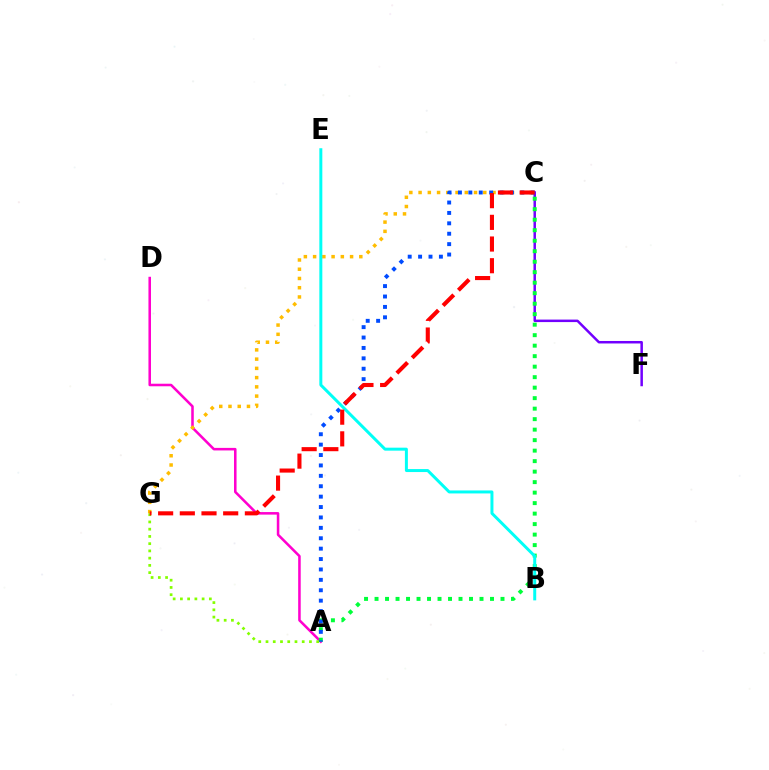{('A', 'D'): [{'color': '#ff00cf', 'line_style': 'solid', 'thickness': 1.83}], ('C', 'F'): [{'color': '#7200ff', 'line_style': 'solid', 'thickness': 1.8}], ('A', 'C'): [{'color': '#00ff39', 'line_style': 'dotted', 'thickness': 2.85}, {'color': '#004bff', 'line_style': 'dotted', 'thickness': 2.83}], ('C', 'G'): [{'color': '#ffbd00', 'line_style': 'dotted', 'thickness': 2.51}, {'color': '#ff0000', 'line_style': 'dashed', 'thickness': 2.95}], ('A', 'G'): [{'color': '#84ff00', 'line_style': 'dotted', 'thickness': 1.97}], ('B', 'E'): [{'color': '#00fff6', 'line_style': 'solid', 'thickness': 2.15}]}